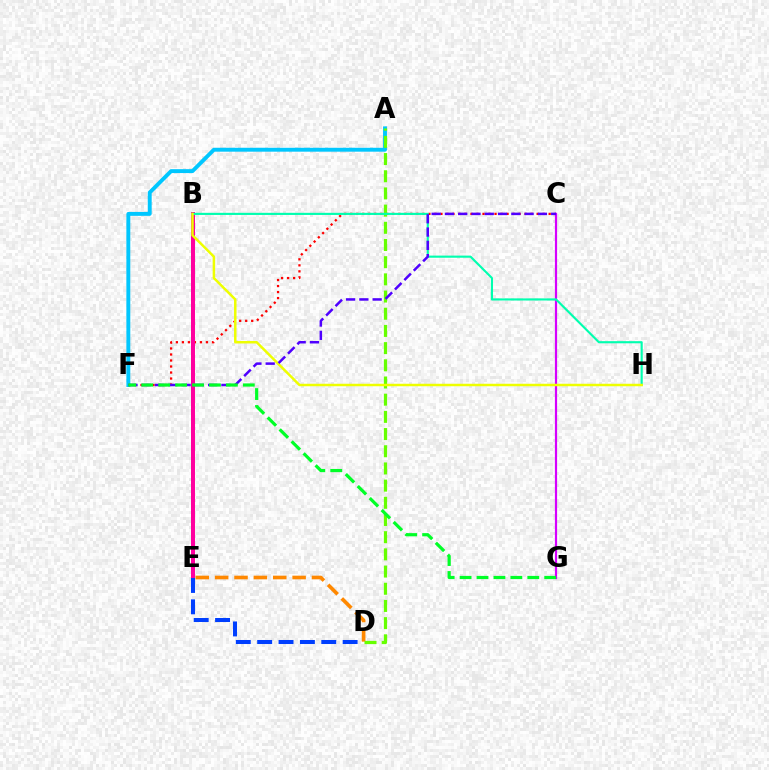{('C', 'F'): [{'color': '#ff0000', 'line_style': 'dotted', 'thickness': 1.63}, {'color': '#4f00ff', 'line_style': 'dashed', 'thickness': 1.8}], ('C', 'G'): [{'color': '#d600ff', 'line_style': 'solid', 'thickness': 1.58}], ('A', 'F'): [{'color': '#00c7ff', 'line_style': 'solid', 'thickness': 2.81}], ('D', 'E'): [{'color': '#ff8800', 'line_style': 'dashed', 'thickness': 2.63}, {'color': '#003fff', 'line_style': 'dashed', 'thickness': 2.9}], ('A', 'D'): [{'color': '#66ff00', 'line_style': 'dashed', 'thickness': 2.33}], ('B', 'E'): [{'color': '#ff00a0', 'line_style': 'solid', 'thickness': 2.88}], ('B', 'H'): [{'color': '#00ffaf', 'line_style': 'solid', 'thickness': 1.54}, {'color': '#eeff00', 'line_style': 'solid', 'thickness': 1.78}], ('F', 'G'): [{'color': '#00ff27', 'line_style': 'dashed', 'thickness': 2.3}]}